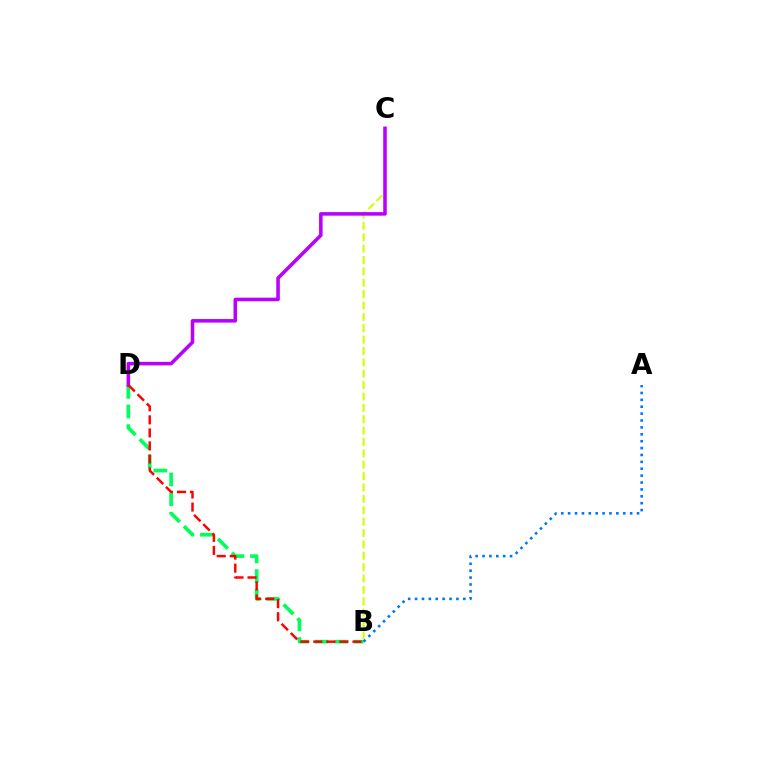{('B', 'D'): [{'color': '#00ff5c', 'line_style': 'dashed', 'thickness': 2.67}, {'color': '#ff0000', 'line_style': 'dashed', 'thickness': 1.77}], ('B', 'C'): [{'color': '#d1ff00', 'line_style': 'dashed', 'thickness': 1.55}], ('A', 'B'): [{'color': '#0074ff', 'line_style': 'dotted', 'thickness': 1.87}], ('C', 'D'): [{'color': '#b900ff', 'line_style': 'solid', 'thickness': 2.56}]}